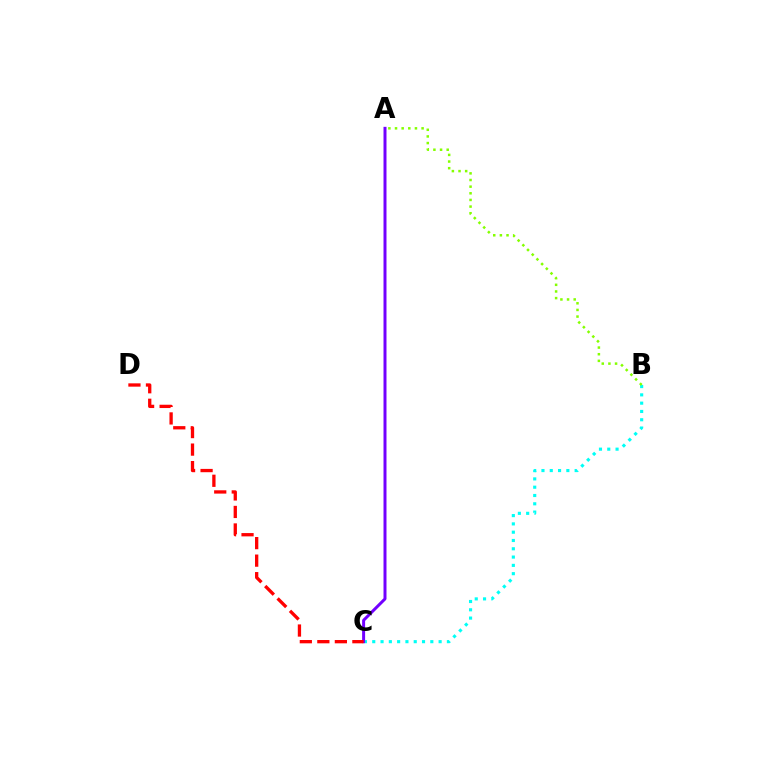{('B', 'C'): [{'color': '#00fff6', 'line_style': 'dotted', 'thickness': 2.25}], ('A', 'C'): [{'color': '#7200ff', 'line_style': 'solid', 'thickness': 2.15}], ('A', 'B'): [{'color': '#84ff00', 'line_style': 'dotted', 'thickness': 1.8}], ('C', 'D'): [{'color': '#ff0000', 'line_style': 'dashed', 'thickness': 2.38}]}